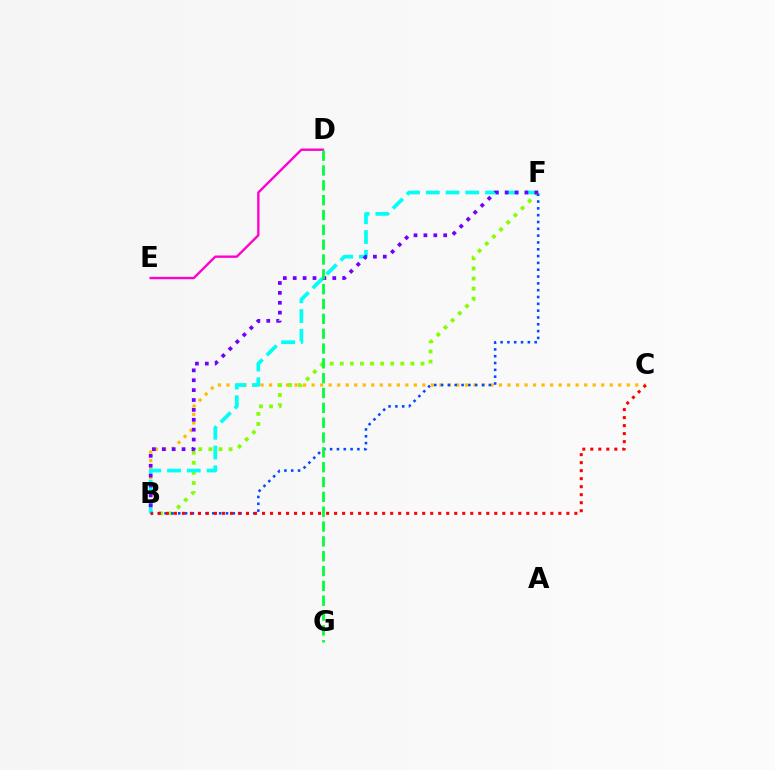{('B', 'C'): [{'color': '#ffbd00', 'line_style': 'dotted', 'thickness': 2.31}, {'color': '#ff0000', 'line_style': 'dotted', 'thickness': 2.18}], ('B', 'F'): [{'color': '#84ff00', 'line_style': 'dotted', 'thickness': 2.74}, {'color': '#004bff', 'line_style': 'dotted', 'thickness': 1.85}, {'color': '#00fff6', 'line_style': 'dashed', 'thickness': 2.68}, {'color': '#7200ff', 'line_style': 'dotted', 'thickness': 2.69}], ('D', 'E'): [{'color': '#ff00cf', 'line_style': 'solid', 'thickness': 1.7}], ('D', 'G'): [{'color': '#00ff39', 'line_style': 'dashed', 'thickness': 2.02}]}